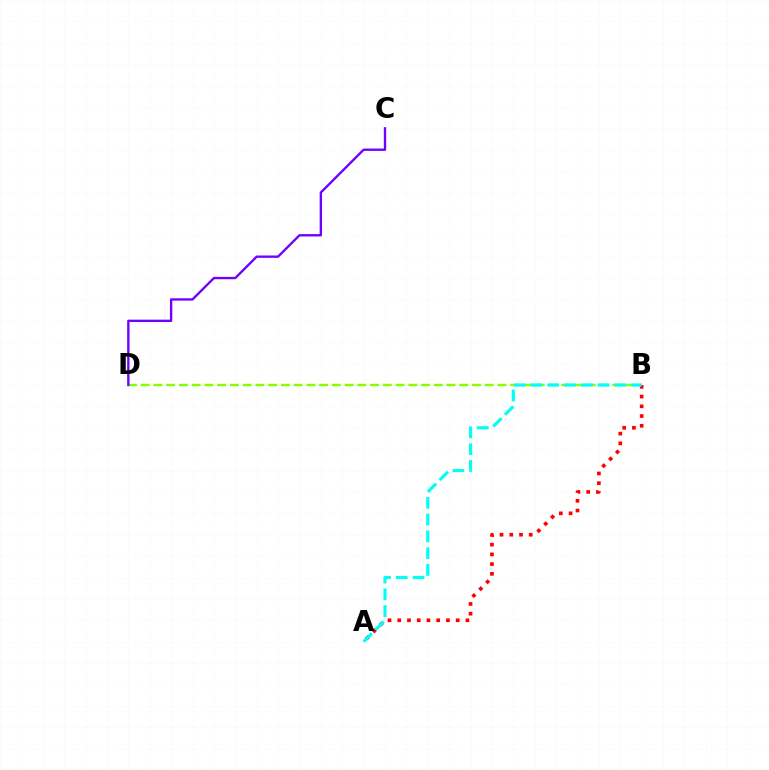{('B', 'D'): [{'color': '#84ff00', 'line_style': 'dashed', 'thickness': 1.73}], ('A', 'B'): [{'color': '#ff0000', 'line_style': 'dotted', 'thickness': 2.65}, {'color': '#00fff6', 'line_style': 'dashed', 'thickness': 2.28}], ('C', 'D'): [{'color': '#7200ff', 'line_style': 'solid', 'thickness': 1.69}]}